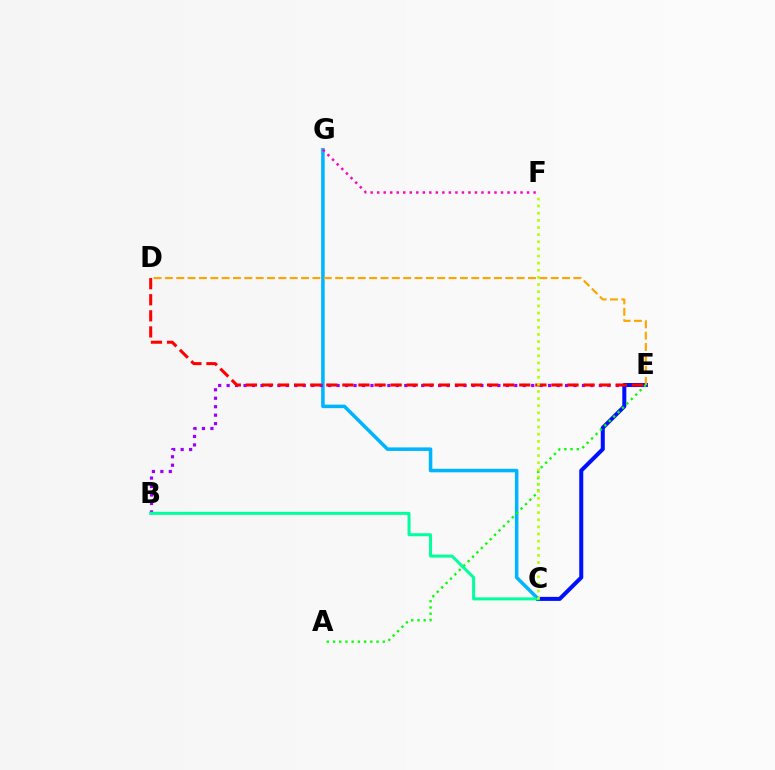{('C', 'G'): [{'color': '#00b5ff', 'line_style': 'solid', 'thickness': 2.54}], ('B', 'E'): [{'color': '#9b00ff', 'line_style': 'dotted', 'thickness': 2.3}], ('F', 'G'): [{'color': '#ff00bd', 'line_style': 'dotted', 'thickness': 1.77}], ('C', 'E'): [{'color': '#0010ff', 'line_style': 'solid', 'thickness': 2.9}], ('A', 'E'): [{'color': '#08ff00', 'line_style': 'dotted', 'thickness': 1.69}], ('D', 'E'): [{'color': '#ffa500', 'line_style': 'dashed', 'thickness': 1.54}, {'color': '#ff0000', 'line_style': 'dashed', 'thickness': 2.18}], ('B', 'C'): [{'color': '#00ff9d', 'line_style': 'solid', 'thickness': 2.16}], ('C', 'F'): [{'color': '#b3ff00', 'line_style': 'dotted', 'thickness': 1.94}]}